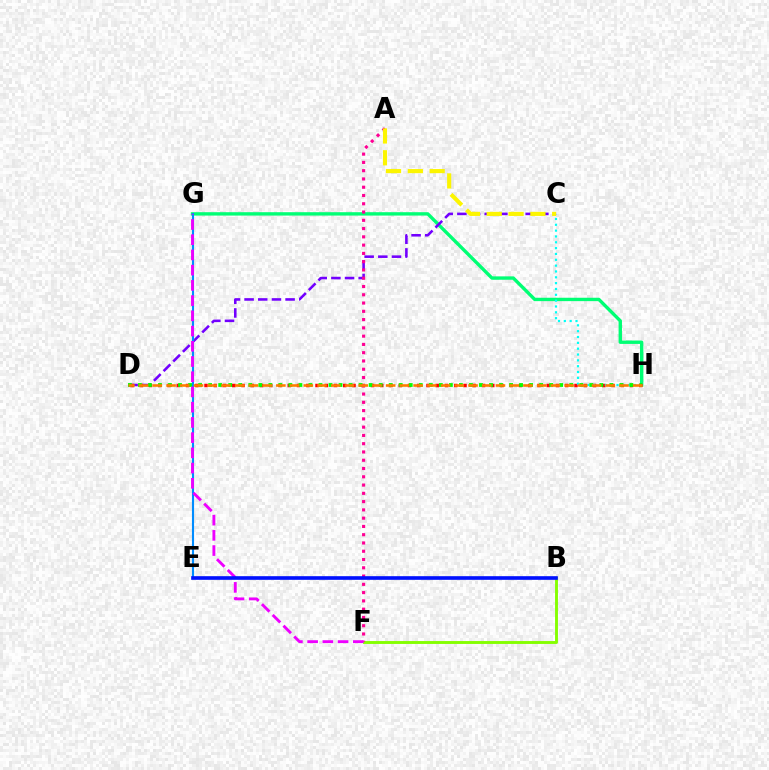{('G', 'H'): [{'color': '#00ff74', 'line_style': 'solid', 'thickness': 2.43}], ('C', 'D'): [{'color': '#7200ff', 'line_style': 'dashed', 'thickness': 1.86}], ('D', 'H'): [{'color': '#ff0000', 'line_style': 'dotted', 'thickness': 2.51}, {'color': '#08ff00', 'line_style': 'dotted', 'thickness': 2.73}, {'color': '#ff7c00', 'line_style': 'dashed', 'thickness': 1.86}], ('B', 'F'): [{'color': '#84ff00', 'line_style': 'solid', 'thickness': 2.08}], ('C', 'H'): [{'color': '#00fff6', 'line_style': 'dotted', 'thickness': 1.59}], ('E', 'G'): [{'color': '#008cff', 'line_style': 'solid', 'thickness': 1.52}], ('A', 'F'): [{'color': '#ff0094', 'line_style': 'dotted', 'thickness': 2.25}], ('F', 'G'): [{'color': '#ee00ff', 'line_style': 'dashed', 'thickness': 2.07}], ('A', 'C'): [{'color': '#fcf500', 'line_style': 'dashed', 'thickness': 2.97}], ('B', 'E'): [{'color': '#0010ff', 'line_style': 'solid', 'thickness': 2.62}]}